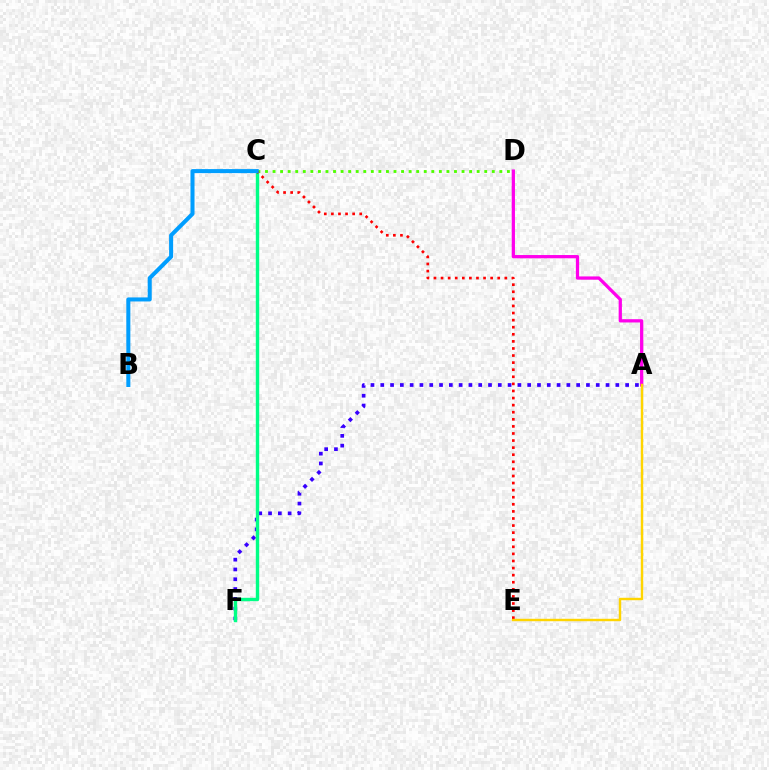{('A', 'D'): [{'color': '#ff00ed', 'line_style': 'solid', 'thickness': 2.35}], ('A', 'F'): [{'color': '#3700ff', 'line_style': 'dotted', 'thickness': 2.66}], ('C', 'F'): [{'color': '#00ff86', 'line_style': 'solid', 'thickness': 2.45}], ('C', 'D'): [{'color': '#4fff00', 'line_style': 'dotted', 'thickness': 2.05}], ('C', 'E'): [{'color': '#ff0000', 'line_style': 'dotted', 'thickness': 1.92}], ('A', 'E'): [{'color': '#ffd500', 'line_style': 'solid', 'thickness': 1.75}], ('B', 'C'): [{'color': '#009eff', 'line_style': 'solid', 'thickness': 2.9}]}